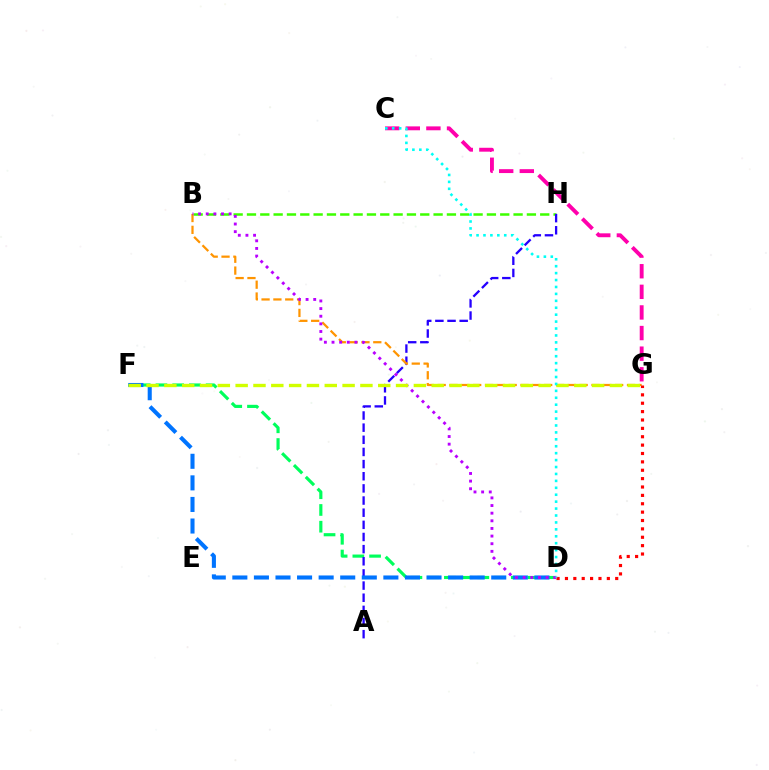{('D', 'F'): [{'color': '#00ff5c', 'line_style': 'dashed', 'thickness': 2.27}, {'color': '#0074ff', 'line_style': 'dashed', 'thickness': 2.93}], ('B', 'H'): [{'color': '#3dff00', 'line_style': 'dashed', 'thickness': 1.81}], ('A', 'H'): [{'color': '#2500ff', 'line_style': 'dashed', 'thickness': 1.65}], ('C', 'G'): [{'color': '#ff00ac', 'line_style': 'dashed', 'thickness': 2.8}], ('B', 'G'): [{'color': '#ff9400', 'line_style': 'dashed', 'thickness': 1.61}], ('B', 'D'): [{'color': '#b900ff', 'line_style': 'dotted', 'thickness': 2.07}], ('F', 'G'): [{'color': '#d1ff00', 'line_style': 'dashed', 'thickness': 2.42}], ('D', 'G'): [{'color': '#ff0000', 'line_style': 'dotted', 'thickness': 2.28}], ('C', 'D'): [{'color': '#00fff6', 'line_style': 'dotted', 'thickness': 1.88}]}